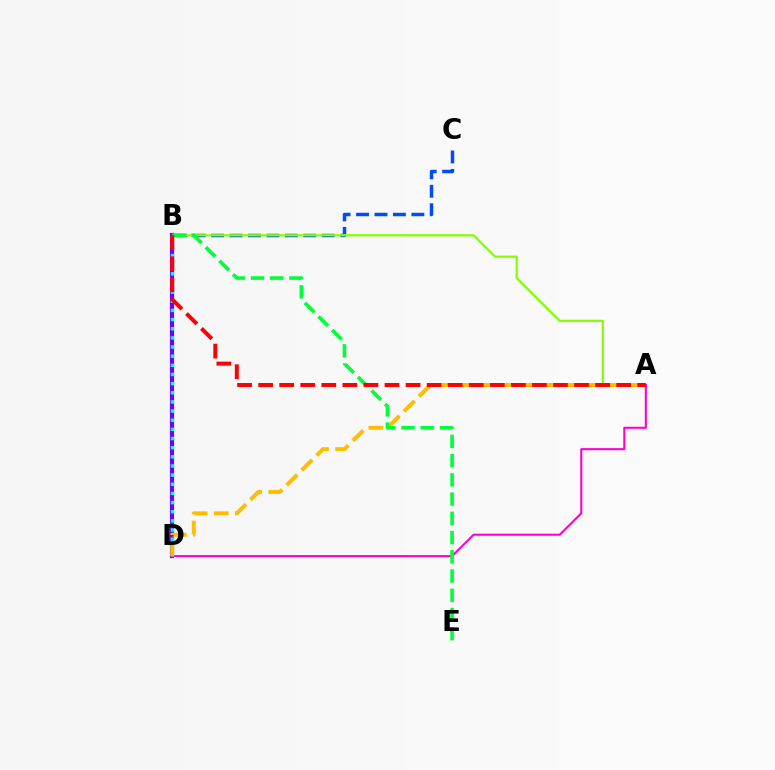{('B', 'C'): [{'color': '#004bff', 'line_style': 'dashed', 'thickness': 2.51}], ('A', 'B'): [{'color': '#84ff00', 'line_style': 'solid', 'thickness': 1.63}, {'color': '#ff0000', 'line_style': 'dashed', 'thickness': 2.86}], ('B', 'D'): [{'color': '#7200ff', 'line_style': 'solid', 'thickness': 2.98}, {'color': '#00fff6', 'line_style': 'dotted', 'thickness': 2.49}], ('A', 'D'): [{'color': '#ff00cf', 'line_style': 'solid', 'thickness': 1.5}, {'color': '#ffbd00', 'line_style': 'dashed', 'thickness': 2.87}], ('B', 'E'): [{'color': '#00ff39', 'line_style': 'dashed', 'thickness': 2.61}]}